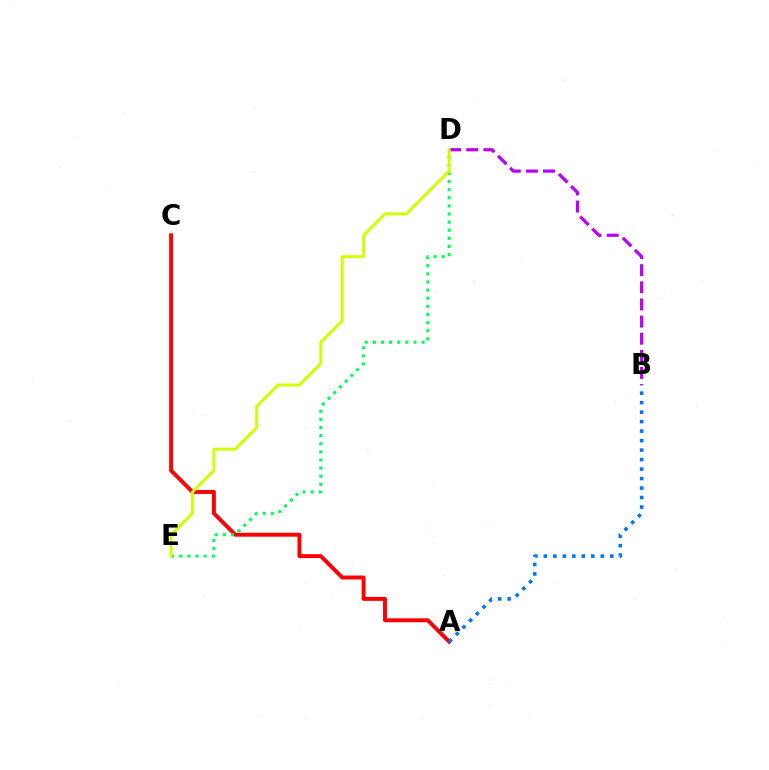{('A', 'C'): [{'color': '#ff0000', 'line_style': 'solid', 'thickness': 2.83}], ('D', 'E'): [{'color': '#00ff5c', 'line_style': 'dotted', 'thickness': 2.21}, {'color': '#d1ff00', 'line_style': 'solid', 'thickness': 2.13}], ('A', 'B'): [{'color': '#0074ff', 'line_style': 'dotted', 'thickness': 2.58}], ('B', 'D'): [{'color': '#b900ff', 'line_style': 'dashed', 'thickness': 2.33}]}